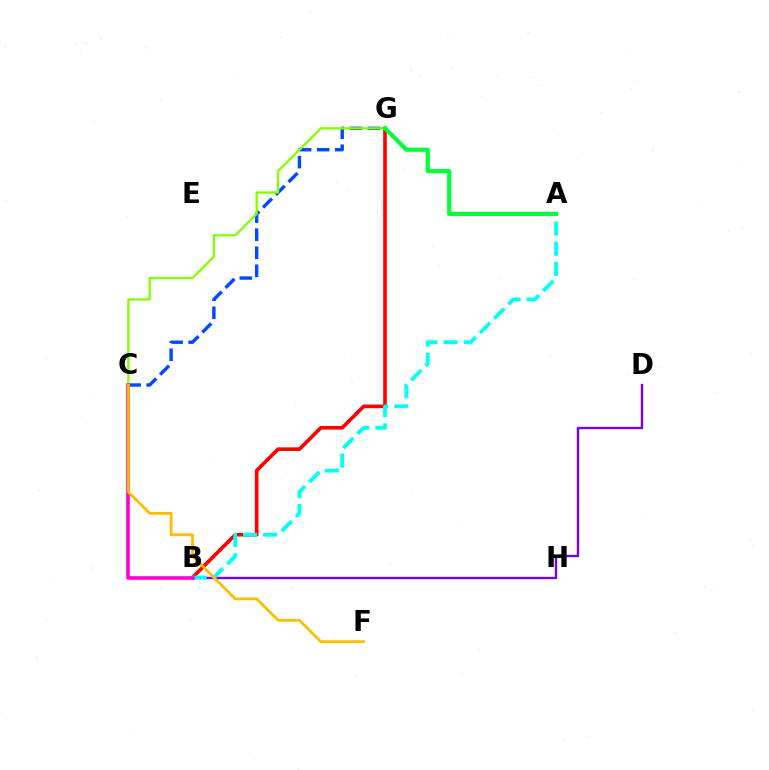{('B', 'D'): [{'color': '#7200ff', 'line_style': 'solid', 'thickness': 1.7}], ('C', 'G'): [{'color': '#004bff', 'line_style': 'dashed', 'thickness': 2.45}, {'color': '#84ff00', 'line_style': 'solid', 'thickness': 1.64}], ('B', 'G'): [{'color': '#ff0000', 'line_style': 'solid', 'thickness': 2.62}], ('A', 'B'): [{'color': '#00fff6', 'line_style': 'dashed', 'thickness': 2.74}], ('B', 'C'): [{'color': '#ff00cf', 'line_style': 'solid', 'thickness': 2.6}], ('A', 'G'): [{'color': '#00ff39', 'line_style': 'solid', 'thickness': 2.98}], ('C', 'F'): [{'color': '#ffbd00', 'line_style': 'solid', 'thickness': 2.01}]}